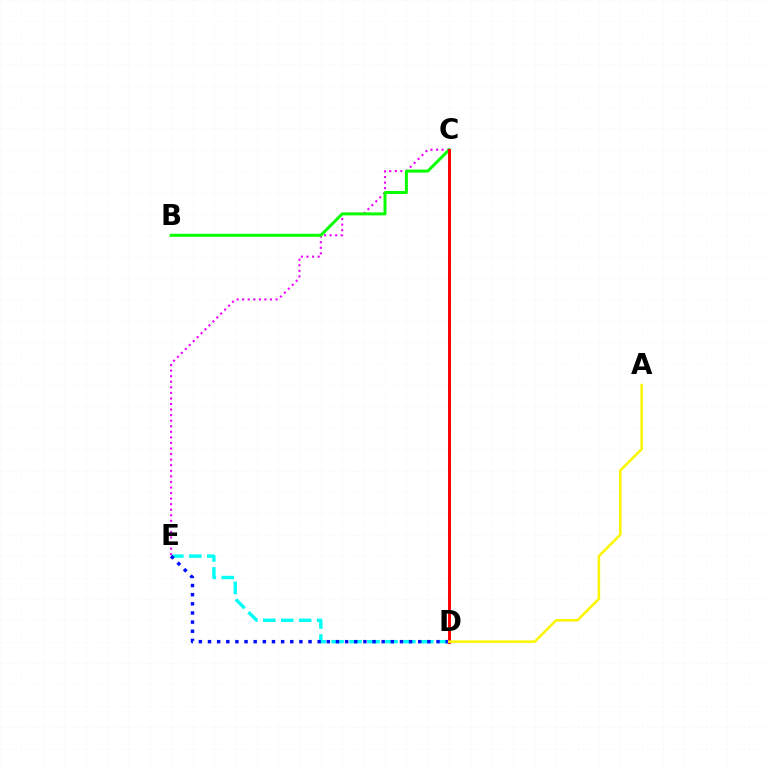{('D', 'E'): [{'color': '#00fff6', 'line_style': 'dashed', 'thickness': 2.44}, {'color': '#0010ff', 'line_style': 'dotted', 'thickness': 2.48}], ('C', 'E'): [{'color': '#ee00ff', 'line_style': 'dotted', 'thickness': 1.51}], ('B', 'C'): [{'color': '#08ff00', 'line_style': 'solid', 'thickness': 2.14}], ('C', 'D'): [{'color': '#ff0000', 'line_style': 'solid', 'thickness': 2.12}], ('A', 'D'): [{'color': '#fcf500', 'line_style': 'solid', 'thickness': 1.81}]}